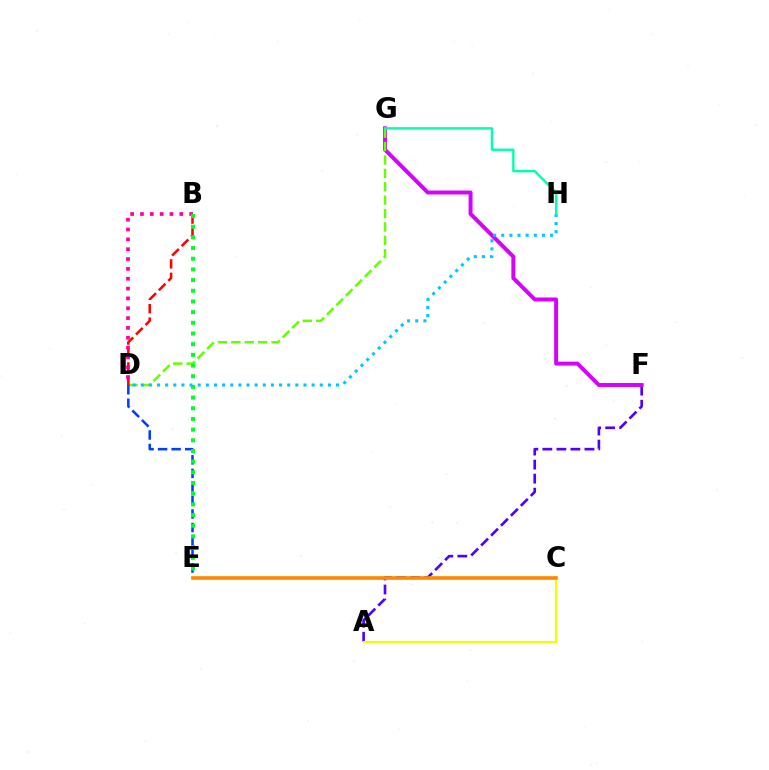{('A', 'F'): [{'color': '#4f00ff', 'line_style': 'dashed', 'thickness': 1.91}], ('F', 'G'): [{'color': '#d600ff', 'line_style': 'solid', 'thickness': 2.84}], ('D', 'G'): [{'color': '#66ff00', 'line_style': 'dashed', 'thickness': 1.82}], ('D', 'E'): [{'color': '#003fff', 'line_style': 'dashed', 'thickness': 1.84}], ('D', 'H'): [{'color': '#00c7ff', 'line_style': 'dotted', 'thickness': 2.21}], ('B', 'D'): [{'color': '#ff0000', 'line_style': 'dashed', 'thickness': 1.82}, {'color': '#ff00a0', 'line_style': 'dotted', 'thickness': 2.67}], ('A', 'C'): [{'color': '#eeff00', 'line_style': 'solid', 'thickness': 1.58}], ('C', 'E'): [{'color': '#ff8800', 'line_style': 'solid', 'thickness': 2.62}], ('G', 'H'): [{'color': '#00ffaf', 'line_style': 'solid', 'thickness': 1.71}], ('B', 'E'): [{'color': '#00ff27', 'line_style': 'dotted', 'thickness': 2.9}]}